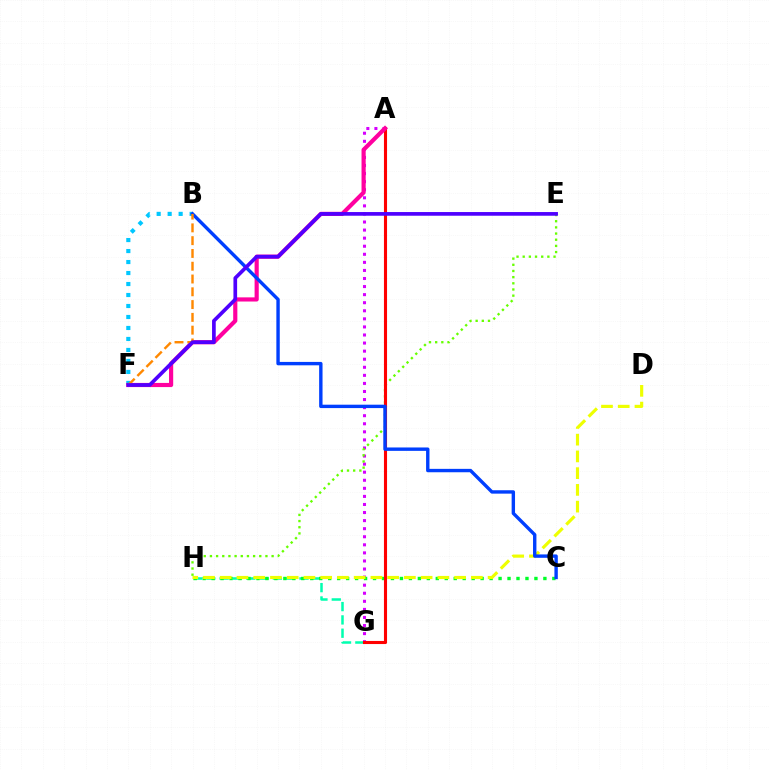{('A', 'G'): [{'color': '#d600ff', 'line_style': 'dotted', 'thickness': 2.19}, {'color': '#ff0000', 'line_style': 'solid', 'thickness': 2.23}], ('G', 'H'): [{'color': '#00ffaf', 'line_style': 'dashed', 'thickness': 1.81}], ('C', 'H'): [{'color': '#00ff27', 'line_style': 'dotted', 'thickness': 2.44}], ('B', 'F'): [{'color': '#00c7ff', 'line_style': 'dotted', 'thickness': 2.99}, {'color': '#ff8800', 'line_style': 'dashed', 'thickness': 1.74}], ('D', 'H'): [{'color': '#eeff00', 'line_style': 'dashed', 'thickness': 2.27}], ('E', 'H'): [{'color': '#66ff00', 'line_style': 'dotted', 'thickness': 1.68}], ('A', 'F'): [{'color': '#ff00a0', 'line_style': 'solid', 'thickness': 2.99}], ('B', 'C'): [{'color': '#003fff', 'line_style': 'solid', 'thickness': 2.44}], ('E', 'F'): [{'color': '#4f00ff', 'line_style': 'solid', 'thickness': 2.65}]}